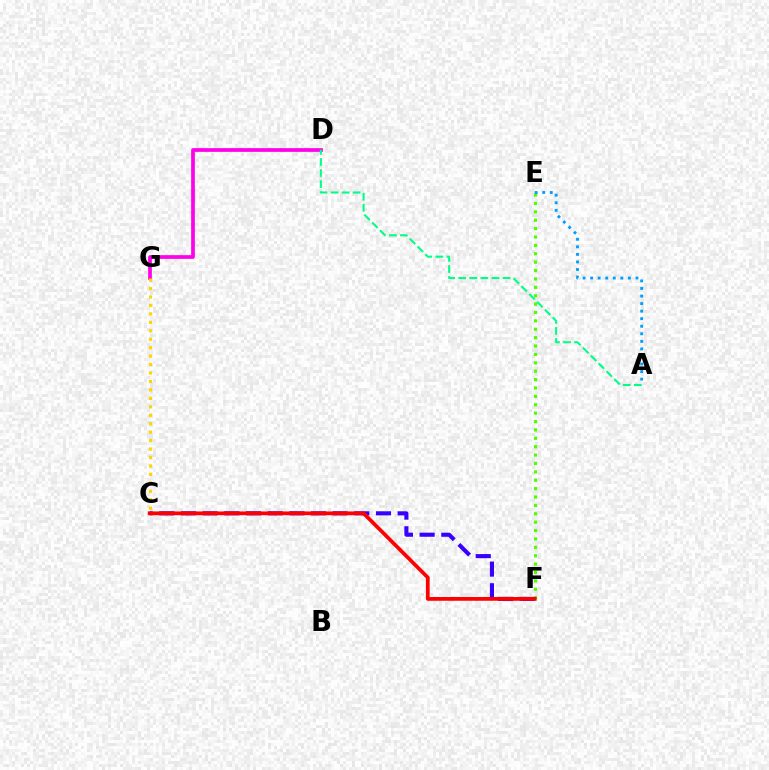{('D', 'G'): [{'color': '#ff00ed', 'line_style': 'solid', 'thickness': 2.67}], ('C', 'F'): [{'color': '#3700ff', 'line_style': 'dashed', 'thickness': 2.94}, {'color': '#ff0000', 'line_style': 'solid', 'thickness': 2.69}], ('E', 'F'): [{'color': '#4fff00', 'line_style': 'dotted', 'thickness': 2.28}], ('A', 'D'): [{'color': '#00ff86', 'line_style': 'dashed', 'thickness': 1.5}], ('C', 'G'): [{'color': '#ffd500', 'line_style': 'dotted', 'thickness': 2.3}], ('A', 'E'): [{'color': '#009eff', 'line_style': 'dotted', 'thickness': 2.05}]}